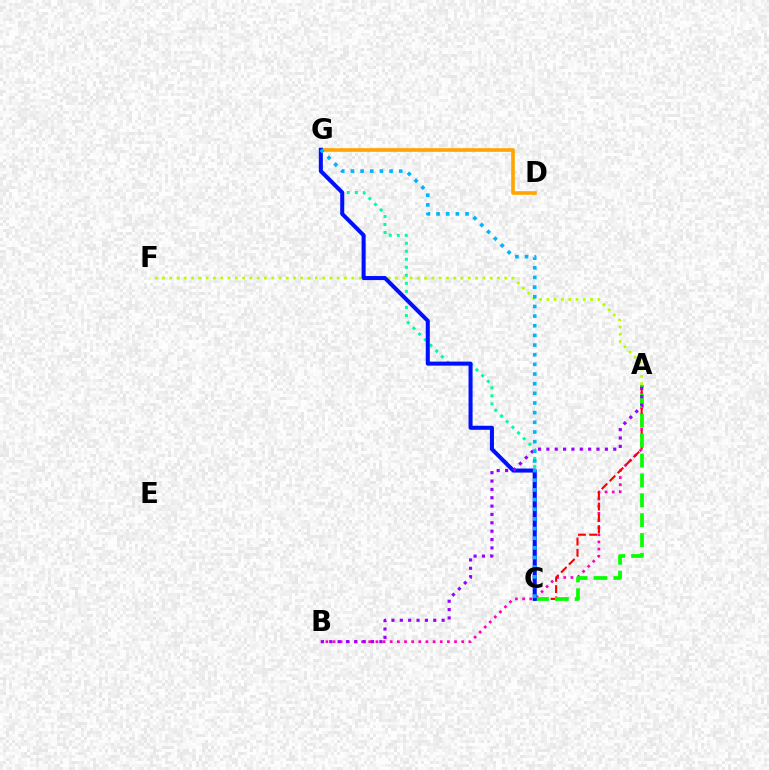{('A', 'B'): [{'color': '#ff00bd', 'line_style': 'dotted', 'thickness': 1.94}, {'color': '#9b00ff', 'line_style': 'dotted', 'thickness': 2.27}], ('D', 'G'): [{'color': '#ffa500', 'line_style': 'solid', 'thickness': 2.62}], ('C', 'G'): [{'color': '#00ff9d', 'line_style': 'dotted', 'thickness': 2.18}, {'color': '#0010ff', 'line_style': 'solid', 'thickness': 2.91}, {'color': '#00b5ff', 'line_style': 'dotted', 'thickness': 2.62}], ('A', 'C'): [{'color': '#ff0000', 'line_style': 'dashed', 'thickness': 1.53}, {'color': '#08ff00', 'line_style': 'dashed', 'thickness': 2.7}], ('A', 'F'): [{'color': '#b3ff00', 'line_style': 'dotted', 'thickness': 1.98}]}